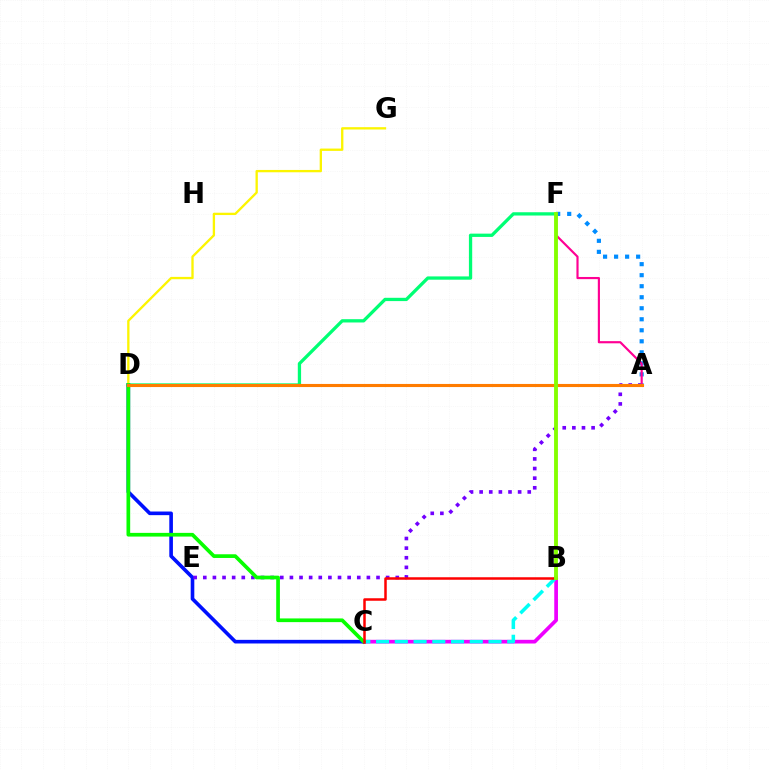{('B', 'C'): [{'color': '#ee00ff', 'line_style': 'solid', 'thickness': 2.67}, {'color': '#00fff6', 'line_style': 'dashed', 'thickness': 2.55}, {'color': '#ff0000', 'line_style': 'solid', 'thickness': 1.8}], ('D', 'F'): [{'color': '#00ff74', 'line_style': 'solid', 'thickness': 2.37}], ('C', 'D'): [{'color': '#0010ff', 'line_style': 'solid', 'thickness': 2.61}, {'color': '#08ff00', 'line_style': 'solid', 'thickness': 2.66}], ('A', 'E'): [{'color': '#7200ff', 'line_style': 'dotted', 'thickness': 2.61}], ('D', 'G'): [{'color': '#fcf500', 'line_style': 'solid', 'thickness': 1.67}], ('A', 'F'): [{'color': '#008cff', 'line_style': 'dotted', 'thickness': 2.99}, {'color': '#ff0094', 'line_style': 'solid', 'thickness': 1.56}], ('A', 'D'): [{'color': '#ff7c00', 'line_style': 'solid', 'thickness': 2.23}], ('B', 'F'): [{'color': '#84ff00', 'line_style': 'solid', 'thickness': 2.78}]}